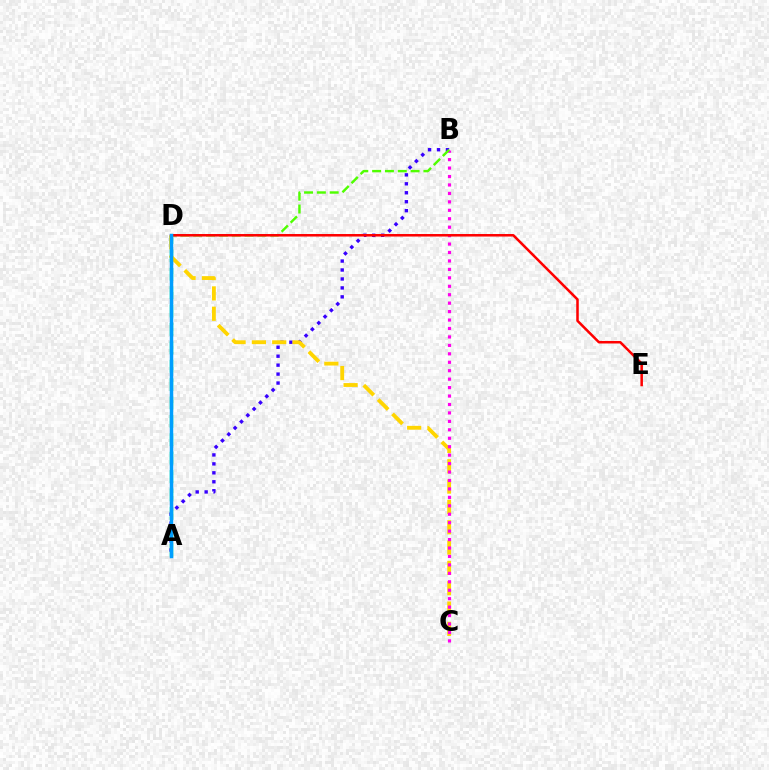{('A', 'D'): [{'color': '#00ff86', 'line_style': 'dashed', 'thickness': 2.5}, {'color': '#009eff', 'line_style': 'solid', 'thickness': 2.51}], ('A', 'B'): [{'color': '#3700ff', 'line_style': 'dotted', 'thickness': 2.43}], ('C', 'D'): [{'color': '#ffd500', 'line_style': 'dashed', 'thickness': 2.76}], ('B', 'C'): [{'color': '#ff00ed', 'line_style': 'dotted', 'thickness': 2.29}], ('B', 'D'): [{'color': '#4fff00', 'line_style': 'dashed', 'thickness': 1.74}], ('D', 'E'): [{'color': '#ff0000', 'line_style': 'solid', 'thickness': 1.82}]}